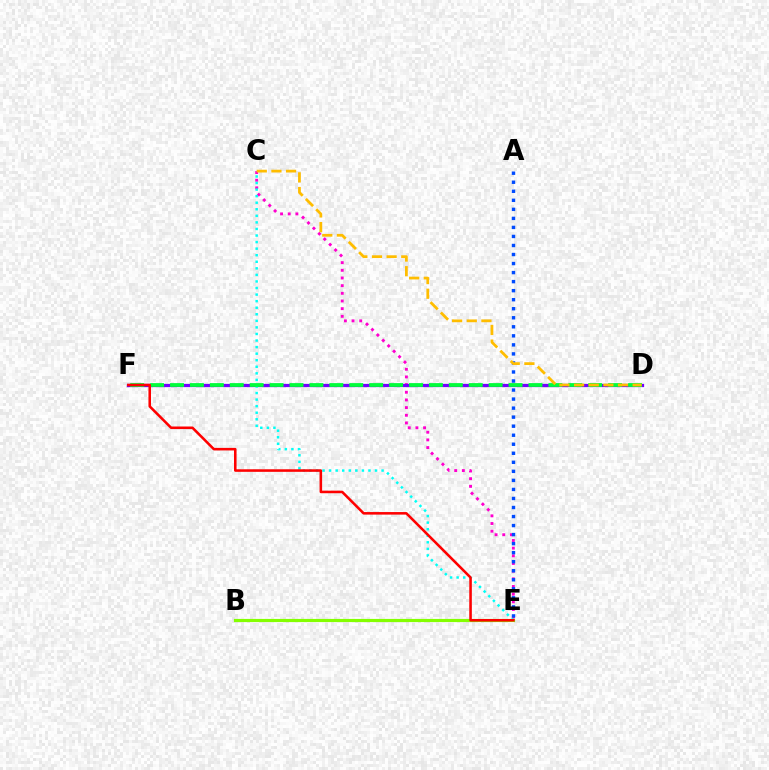{('C', 'E'): [{'color': '#ff00cf', 'line_style': 'dotted', 'thickness': 2.08}, {'color': '#00fff6', 'line_style': 'dotted', 'thickness': 1.78}], ('A', 'E'): [{'color': '#004bff', 'line_style': 'dotted', 'thickness': 2.45}], ('D', 'F'): [{'color': '#7200ff', 'line_style': 'solid', 'thickness': 2.34}, {'color': '#00ff39', 'line_style': 'dashed', 'thickness': 2.71}], ('B', 'E'): [{'color': '#84ff00', 'line_style': 'solid', 'thickness': 2.28}], ('C', 'D'): [{'color': '#ffbd00', 'line_style': 'dashed', 'thickness': 1.99}], ('E', 'F'): [{'color': '#ff0000', 'line_style': 'solid', 'thickness': 1.84}]}